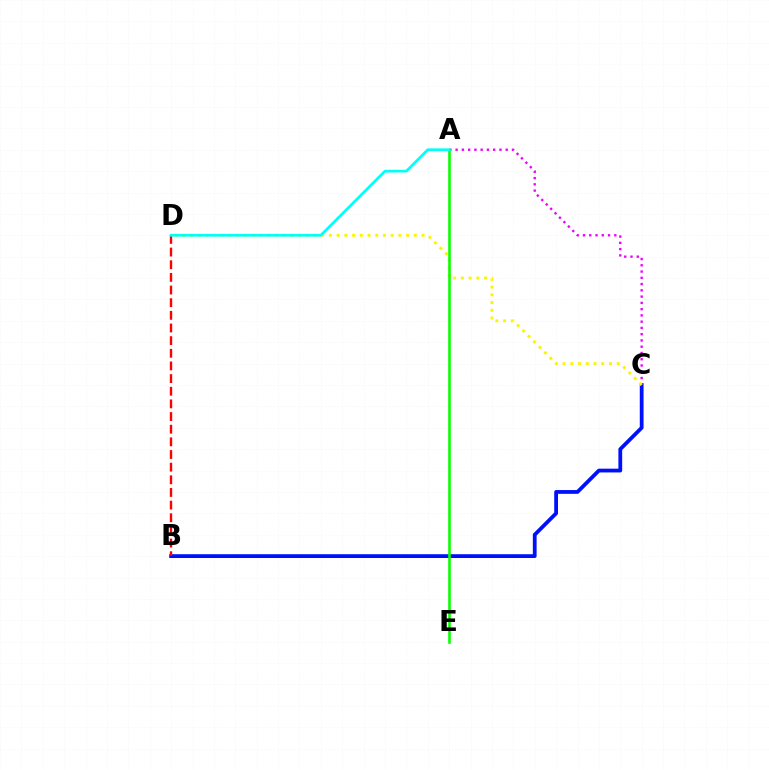{('A', 'C'): [{'color': '#ee00ff', 'line_style': 'dotted', 'thickness': 1.7}], ('B', 'C'): [{'color': '#0010ff', 'line_style': 'solid', 'thickness': 2.73}], ('C', 'D'): [{'color': '#fcf500', 'line_style': 'dotted', 'thickness': 2.1}], ('A', 'E'): [{'color': '#08ff00', 'line_style': 'solid', 'thickness': 1.88}], ('B', 'D'): [{'color': '#ff0000', 'line_style': 'dashed', 'thickness': 1.72}], ('A', 'D'): [{'color': '#00fff6', 'line_style': 'solid', 'thickness': 1.94}]}